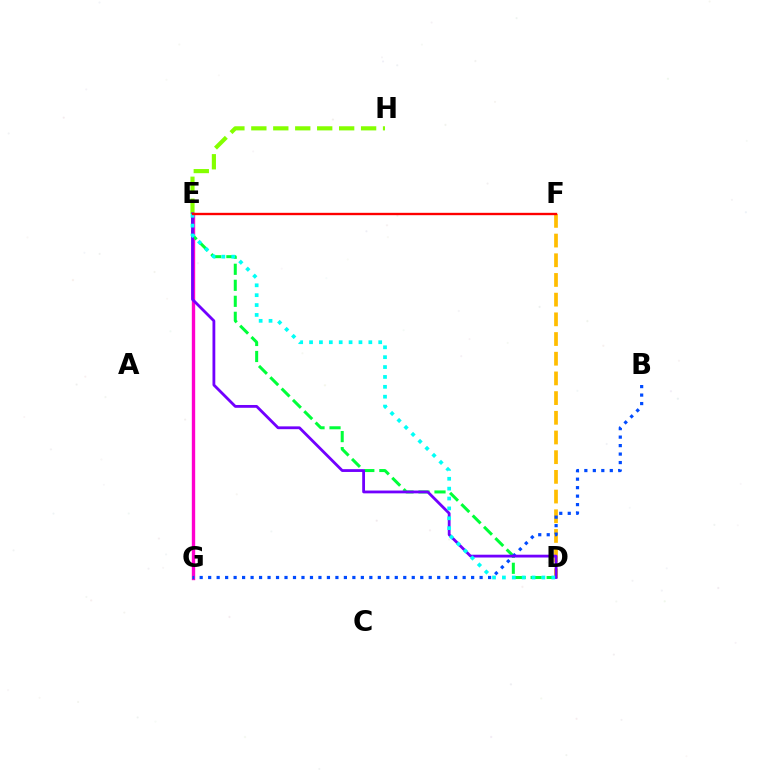{('E', 'H'): [{'color': '#84ff00', 'line_style': 'dashed', 'thickness': 2.98}], ('D', 'F'): [{'color': '#ffbd00', 'line_style': 'dashed', 'thickness': 2.68}], ('E', 'G'): [{'color': '#ff00cf', 'line_style': 'solid', 'thickness': 2.42}], ('D', 'E'): [{'color': '#00ff39', 'line_style': 'dashed', 'thickness': 2.17}, {'color': '#7200ff', 'line_style': 'solid', 'thickness': 2.02}, {'color': '#00fff6', 'line_style': 'dotted', 'thickness': 2.68}], ('B', 'G'): [{'color': '#004bff', 'line_style': 'dotted', 'thickness': 2.3}], ('E', 'F'): [{'color': '#ff0000', 'line_style': 'solid', 'thickness': 1.7}]}